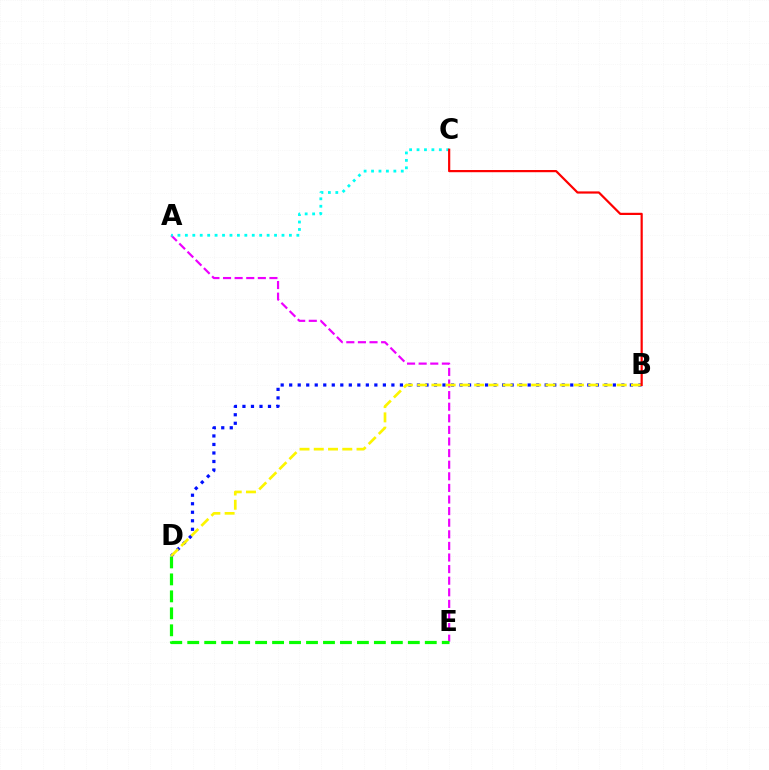{('A', 'E'): [{'color': '#ee00ff', 'line_style': 'dashed', 'thickness': 1.58}], ('D', 'E'): [{'color': '#08ff00', 'line_style': 'dashed', 'thickness': 2.31}], ('B', 'D'): [{'color': '#0010ff', 'line_style': 'dotted', 'thickness': 2.31}, {'color': '#fcf500', 'line_style': 'dashed', 'thickness': 1.94}], ('A', 'C'): [{'color': '#00fff6', 'line_style': 'dotted', 'thickness': 2.02}], ('B', 'C'): [{'color': '#ff0000', 'line_style': 'solid', 'thickness': 1.59}]}